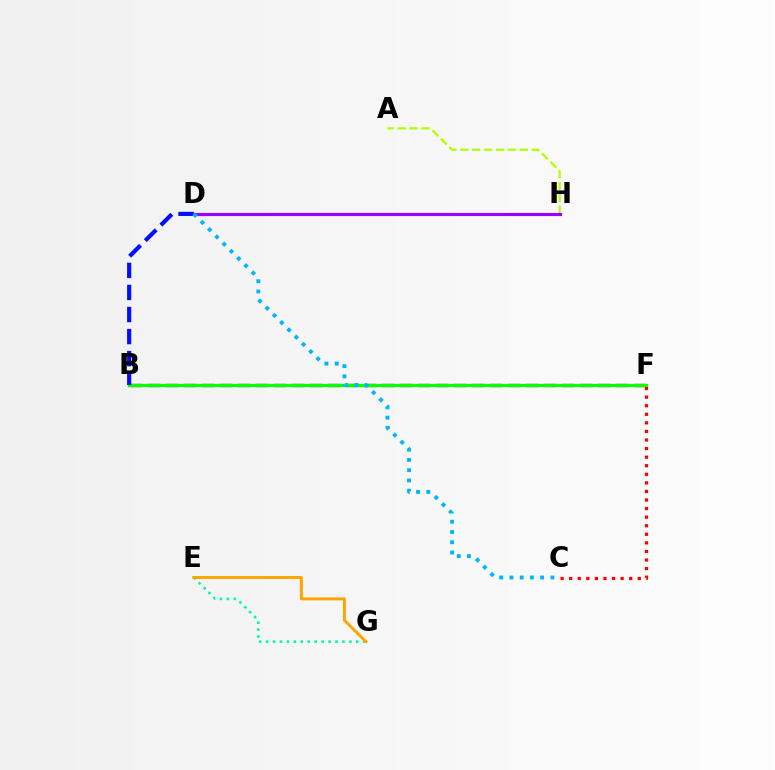{('E', 'G'): [{'color': '#00ff9d', 'line_style': 'dotted', 'thickness': 1.89}, {'color': '#ffa500', 'line_style': 'solid', 'thickness': 2.13}], ('B', 'F'): [{'color': '#ff00bd', 'line_style': 'dashed', 'thickness': 2.45}, {'color': '#08ff00', 'line_style': 'solid', 'thickness': 2.37}], ('A', 'H'): [{'color': '#b3ff00', 'line_style': 'dashed', 'thickness': 1.62}], ('B', 'D'): [{'color': '#0010ff', 'line_style': 'dashed', 'thickness': 3.0}], ('D', 'H'): [{'color': '#9b00ff', 'line_style': 'solid', 'thickness': 2.28}], ('C', 'D'): [{'color': '#00b5ff', 'line_style': 'dotted', 'thickness': 2.79}], ('C', 'F'): [{'color': '#ff0000', 'line_style': 'dotted', 'thickness': 2.33}]}